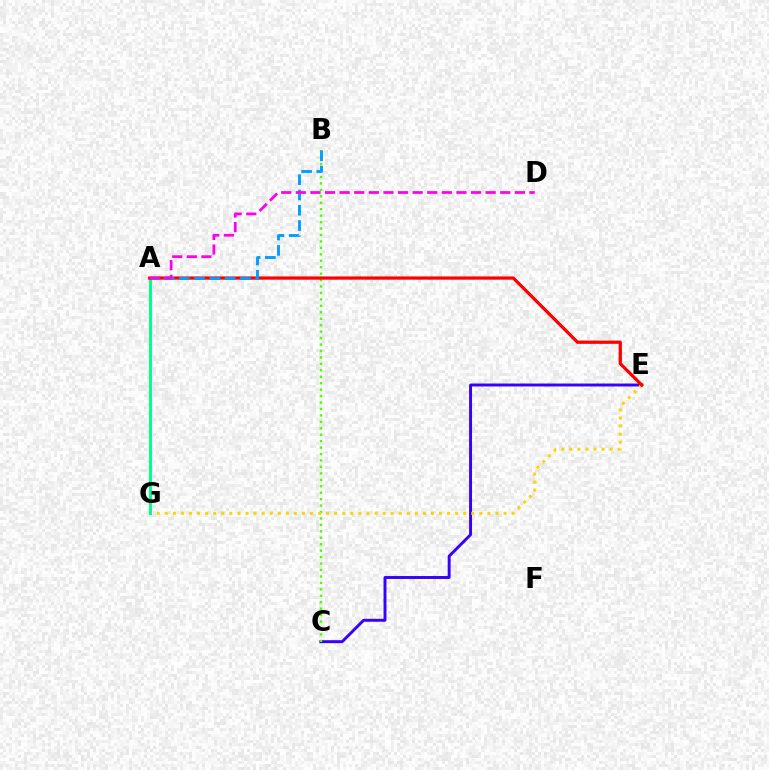{('C', 'E'): [{'color': '#3700ff', 'line_style': 'solid', 'thickness': 2.11}], ('B', 'C'): [{'color': '#4fff00', 'line_style': 'dotted', 'thickness': 1.75}], ('E', 'G'): [{'color': '#ffd500', 'line_style': 'dotted', 'thickness': 2.19}], ('A', 'G'): [{'color': '#00ff86', 'line_style': 'solid', 'thickness': 2.12}], ('A', 'E'): [{'color': '#ff0000', 'line_style': 'solid', 'thickness': 2.33}], ('A', 'B'): [{'color': '#009eff', 'line_style': 'dashed', 'thickness': 2.08}], ('A', 'D'): [{'color': '#ff00ed', 'line_style': 'dashed', 'thickness': 1.98}]}